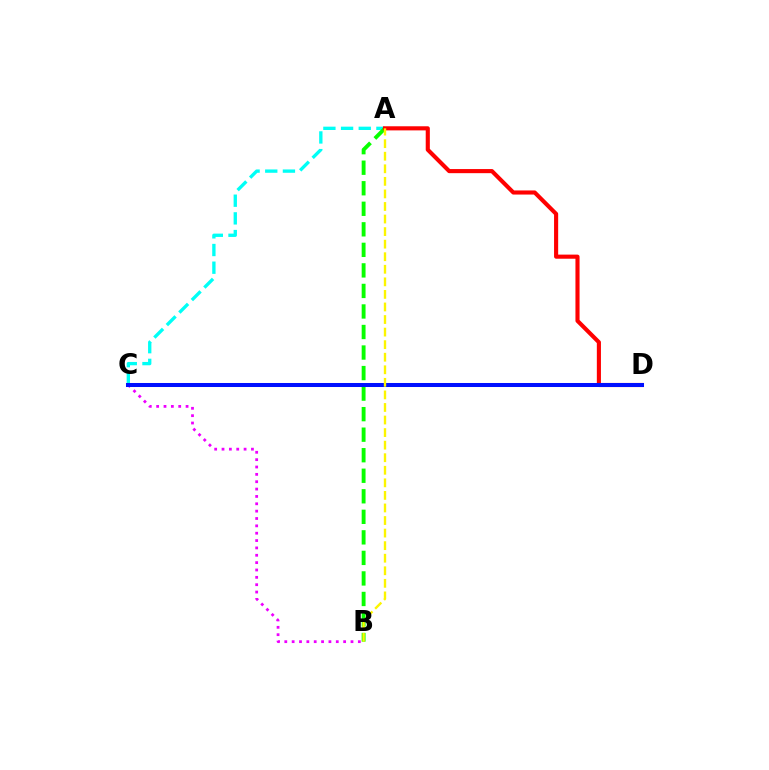{('B', 'C'): [{'color': '#ee00ff', 'line_style': 'dotted', 'thickness': 2.0}], ('A', 'C'): [{'color': '#00fff6', 'line_style': 'dashed', 'thickness': 2.4}], ('A', 'B'): [{'color': '#08ff00', 'line_style': 'dashed', 'thickness': 2.79}, {'color': '#fcf500', 'line_style': 'dashed', 'thickness': 1.71}], ('A', 'D'): [{'color': '#ff0000', 'line_style': 'solid', 'thickness': 2.96}], ('C', 'D'): [{'color': '#0010ff', 'line_style': 'solid', 'thickness': 2.9}]}